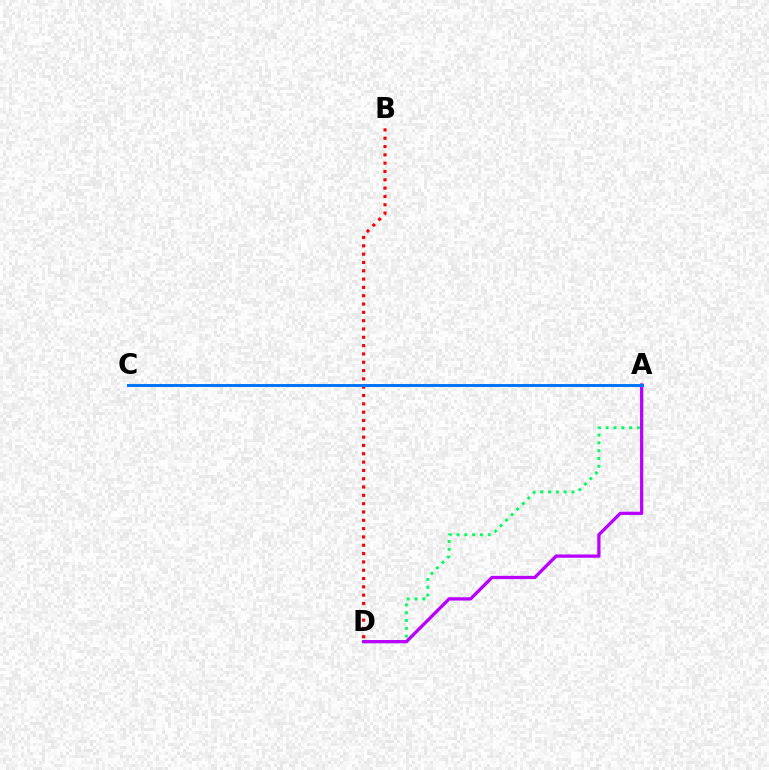{('B', 'D'): [{'color': '#ff0000', 'line_style': 'dotted', 'thickness': 2.26}], ('A', 'D'): [{'color': '#00ff5c', 'line_style': 'dotted', 'thickness': 2.12}, {'color': '#b900ff', 'line_style': 'solid', 'thickness': 2.35}], ('A', 'C'): [{'color': '#d1ff00', 'line_style': 'solid', 'thickness': 1.93}, {'color': '#0074ff', 'line_style': 'solid', 'thickness': 2.11}]}